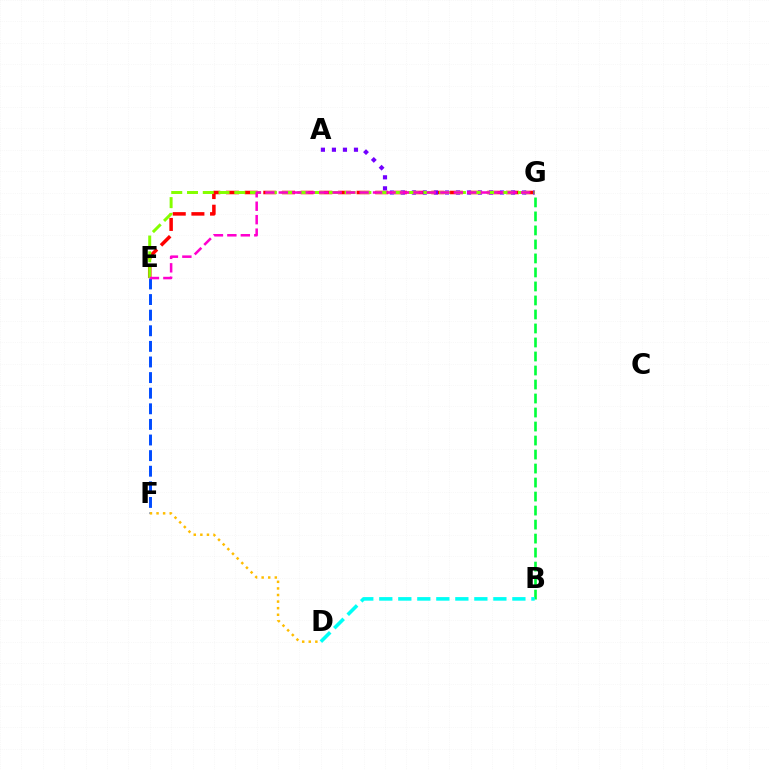{('E', 'F'): [{'color': '#004bff', 'line_style': 'dashed', 'thickness': 2.12}], ('D', 'F'): [{'color': '#ffbd00', 'line_style': 'dotted', 'thickness': 1.79}], ('E', 'G'): [{'color': '#ff0000', 'line_style': 'dashed', 'thickness': 2.54}, {'color': '#84ff00', 'line_style': 'dashed', 'thickness': 2.14}, {'color': '#ff00cf', 'line_style': 'dashed', 'thickness': 1.83}], ('B', 'G'): [{'color': '#00ff39', 'line_style': 'dashed', 'thickness': 1.9}], ('A', 'G'): [{'color': '#7200ff', 'line_style': 'dotted', 'thickness': 2.99}], ('B', 'D'): [{'color': '#00fff6', 'line_style': 'dashed', 'thickness': 2.58}]}